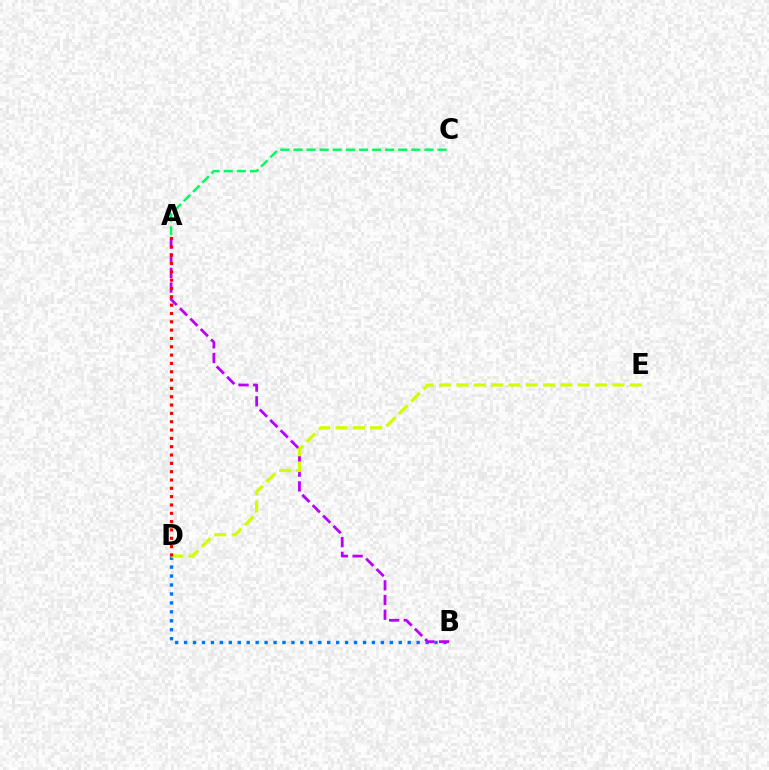{('B', 'D'): [{'color': '#0074ff', 'line_style': 'dotted', 'thickness': 2.43}], ('A', 'B'): [{'color': '#b900ff', 'line_style': 'dashed', 'thickness': 2.0}], ('A', 'C'): [{'color': '#00ff5c', 'line_style': 'dashed', 'thickness': 1.78}], ('D', 'E'): [{'color': '#d1ff00', 'line_style': 'dashed', 'thickness': 2.35}], ('A', 'D'): [{'color': '#ff0000', 'line_style': 'dotted', 'thickness': 2.26}]}